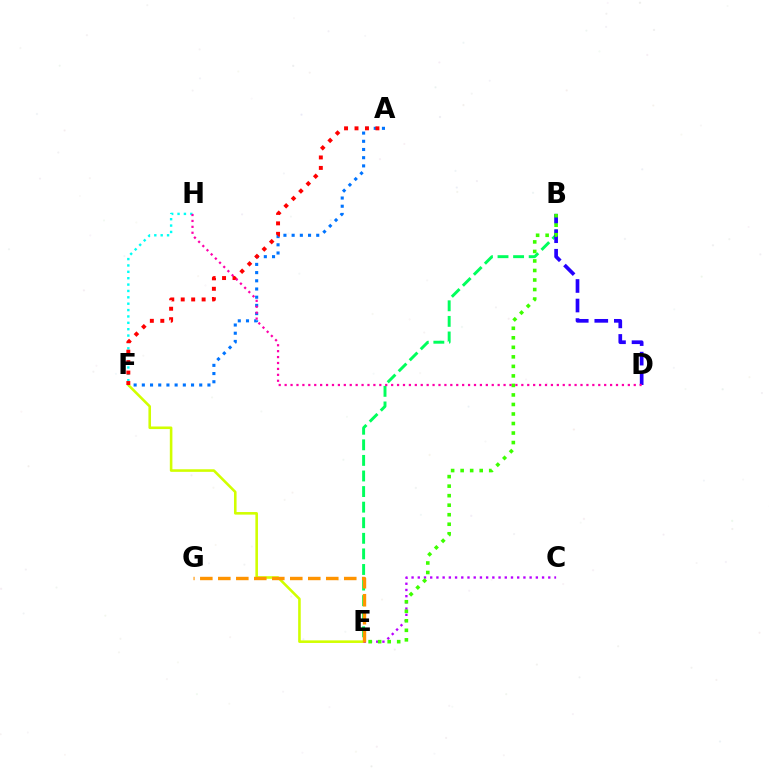{('E', 'F'): [{'color': '#d1ff00', 'line_style': 'solid', 'thickness': 1.86}], ('C', 'E'): [{'color': '#b900ff', 'line_style': 'dotted', 'thickness': 1.69}], ('F', 'H'): [{'color': '#00fff6', 'line_style': 'dotted', 'thickness': 1.73}], ('B', 'E'): [{'color': '#00ff5c', 'line_style': 'dashed', 'thickness': 2.12}, {'color': '#3dff00', 'line_style': 'dotted', 'thickness': 2.59}], ('A', 'F'): [{'color': '#0074ff', 'line_style': 'dotted', 'thickness': 2.23}, {'color': '#ff0000', 'line_style': 'dotted', 'thickness': 2.84}], ('B', 'D'): [{'color': '#2500ff', 'line_style': 'dashed', 'thickness': 2.66}], ('E', 'G'): [{'color': '#ff9400', 'line_style': 'dashed', 'thickness': 2.44}], ('D', 'H'): [{'color': '#ff00ac', 'line_style': 'dotted', 'thickness': 1.61}]}